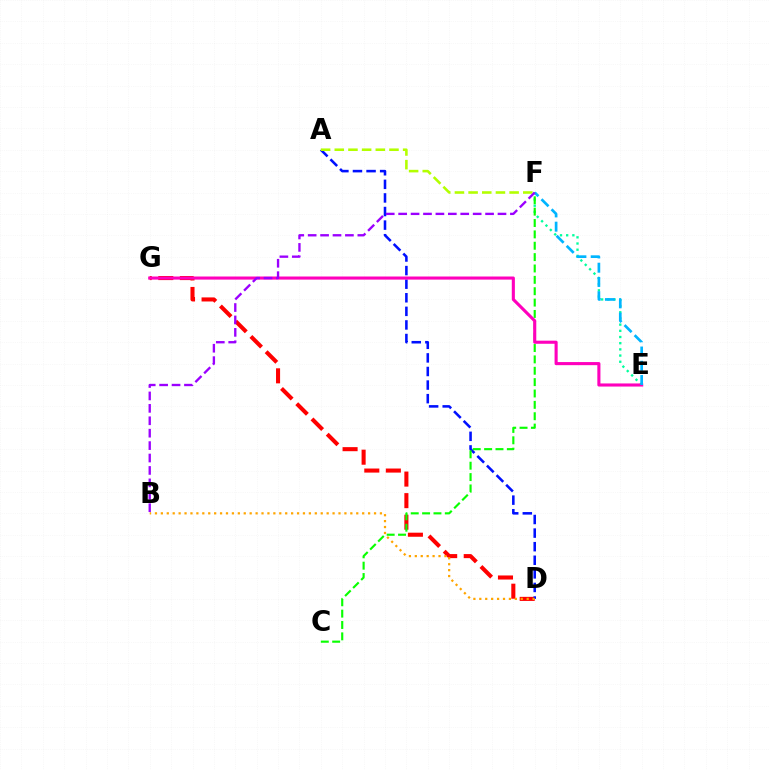{('D', 'G'): [{'color': '#ff0000', 'line_style': 'dashed', 'thickness': 2.93}], ('A', 'D'): [{'color': '#0010ff', 'line_style': 'dashed', 'thickness': 1.85}], ('E', 'F'): [{'color': '#00ff9d', 'line_style': 'dotted', 'thickness': 1.68}, {'color': '#00b5ff', 'line_style': 'dashed', 'thickness': 1.94}], ('C', 'F'): [{'color': '#08ff00', 'line_style': 'dashed', 'thickness': 1.54}], ('E', 'G'): [{'color': '#ff00bd', 'line_style': 'solid', 'thickness': 2.23}], ('B', 'D'): [{'color': '#ffa500', 'line_style': 'dotted', 'thickness': 1.61}], ('A', 'F'): [{'color': '#b3ff00', 'line_style': 'dashed', 'thickness': 1.86}], ('B', 'F'): [{'color': '#9b00ff', 'line_style': 'dashed', 'thickness': 1.69}]}